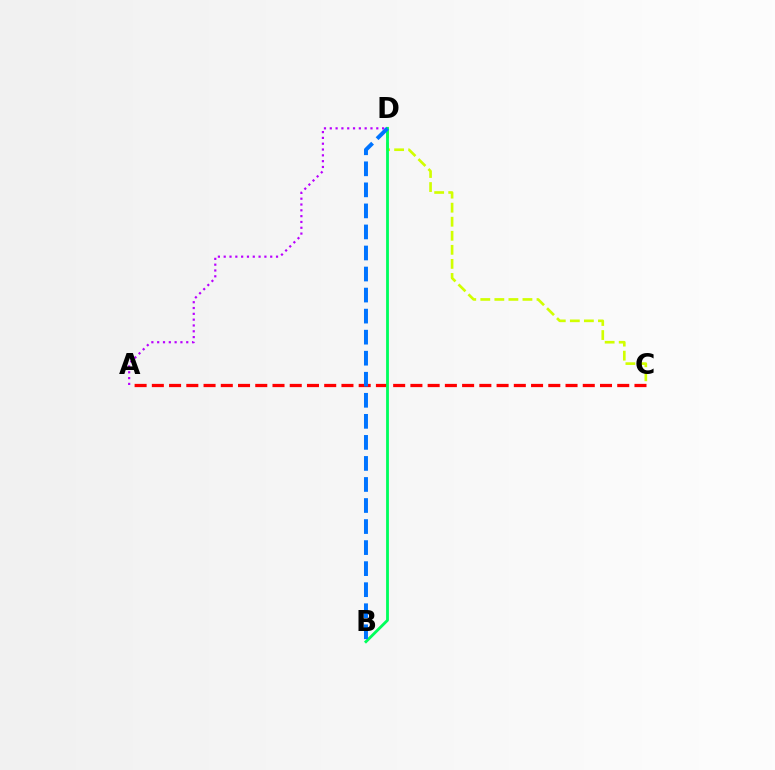{('C', 'D'): [{'color': '#d1ff00', 'line_style': 'dashed', 'thickness': 1.91}], ('A', 'C'): [{'color': '#ff0000', 'line_style': 'dashed', 'thickness': 2.34}], ('B', 'D'): [{'color': '#00ff5c', 'line_style': 'solid', 'thickness': 2.04}, {'color': '#0074ff', 'line_style': 'dashed', 'thickness': 2.86}], ('A', 'D'): [{'color': '#b900ff', 'line_style': 'dotted', 'thickness': 1.58}]}